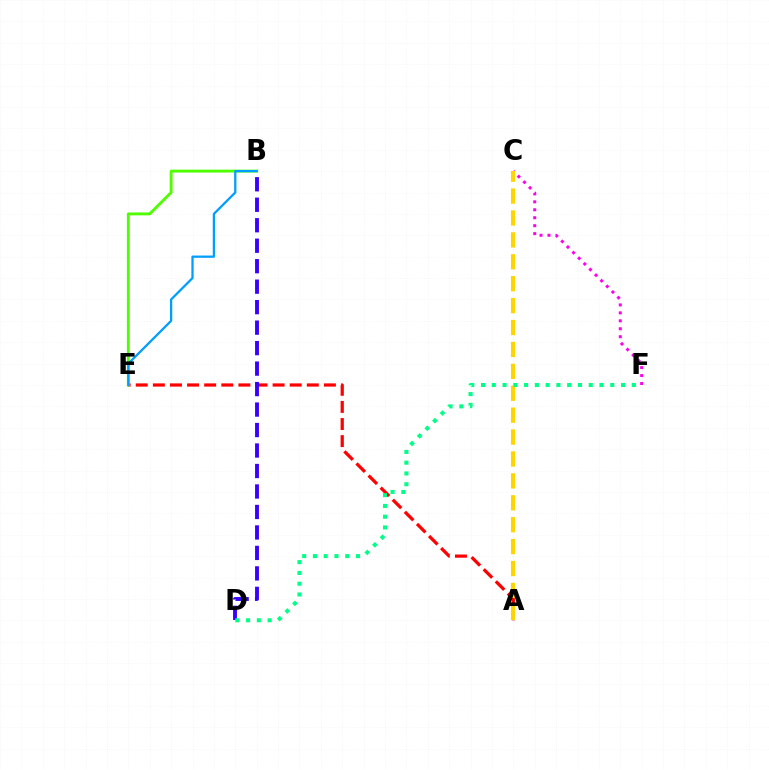{('C', 'F'): [{'color': '#ff00ed', 'line_style': 'dotted', 'thickness': 2.16}], ('A', 'E'): [{'color': '#ff0000', 'line_style': 'dashed', 'thickness': 2.32}], ('A', 'C'): [{'color': '#ffd500', 'line_style': 'dashed', 'thickness': 2.98}], ('B', 'E'): [{'color': '#4fff00', 'line_style': 'solid', 'thickness': 2.08}, {'color': '#009eff', 'line_style': 'solid', 'thickness': 1.63}], ('B', 'D'): [{'color': '#3700ff', 'line_style': 'dashed', 'thickness': 2.78}], ('D', 'F'): [{'color': '#00ff86', 'line_style': 'dotted', 'thickness': 2.93}]}